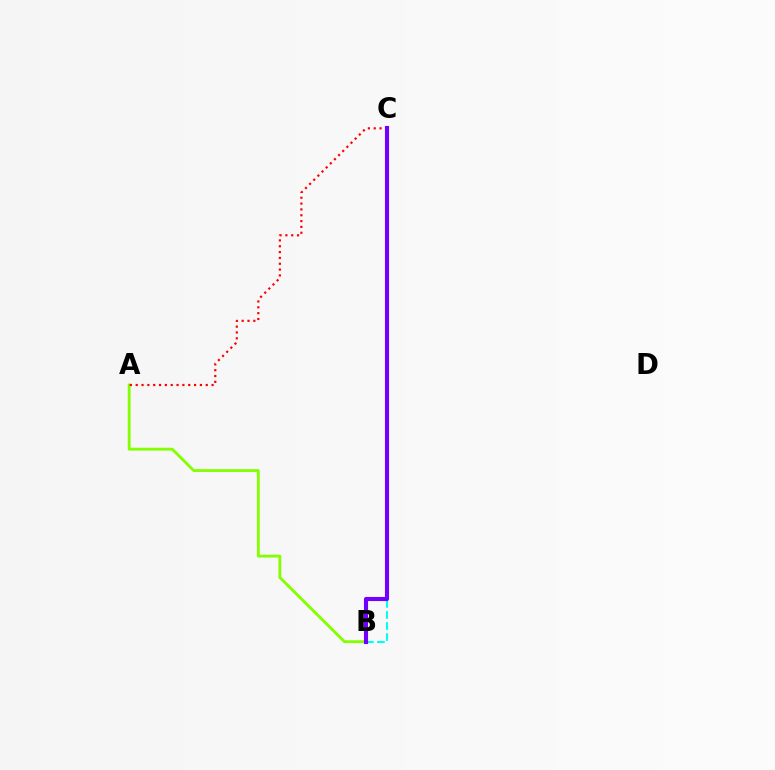{('A', 'B'): [{'color': '#84ff00', 'line_style': 'solid', 'thickness': 2.04}], ('B', 'C'): [{'color': '#00fff6', 'line_style': 'dashed', 'thickness': 1.5}, {'color': '#7200ff', 'line_style': 'solid', 'thickness': 2.97}], ('A', 'C'): [{'color': '#ff0000', 'line_style': 'dotted', 'thickness': 1.59}]}